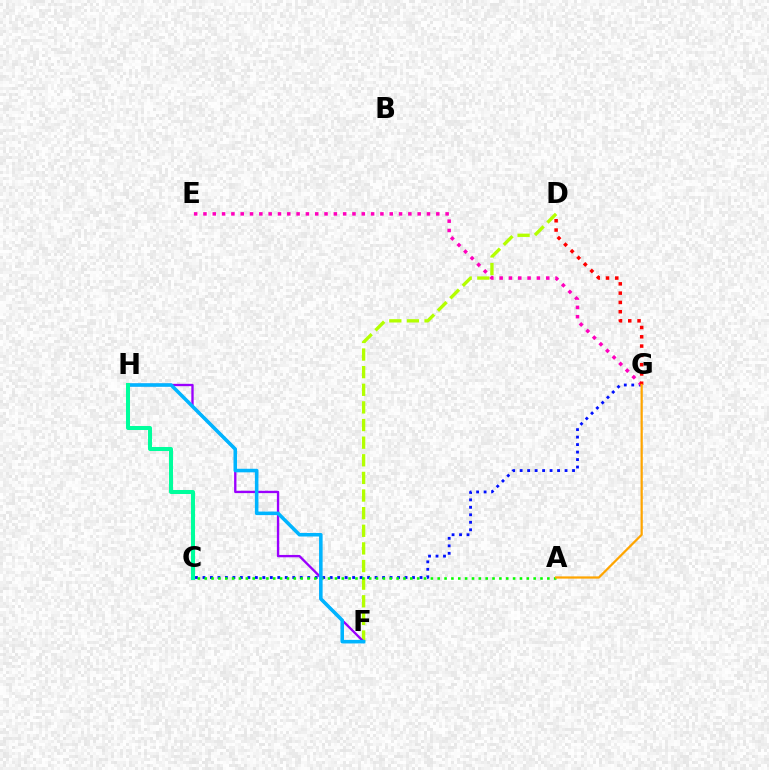{('D', 'F'): [{'color': '#b3ff00', 'line_style': 'dashed', 'thickness': 2.39}], ('C', 'G'): [{'color': '#0010ff', 'line_style': 'dotted', 'thickness': 2.03}], ('F', 'H'): [{'color': '#9b00ff', 'line_style': 'solid', 'thickness': 1.69}, {'color': '#00b5ff', 'line_style': 'solid', 'thickness': 2.56}], ('A', 'C'): [{'color': '#08ff00', 'line_style': 'dotted', 'thickness': 1.86}], ('C', 'H'): [{'color': '#00ff9d', 'line_style': 'solid', 'thickness': 2.89}], ('E', 'G'): [{'color': '#ff00bd', 'line_style': 'dotted', 'thickness': 2.53}], ('D', 'G'): [{'color': '#ff0000', 'line_style': 'dotted', 'thickness': 2.52}], ('A', 'G'): [{'color': '#ffa500', 'line_style': 'solid', 'thickness': 1.61}]}